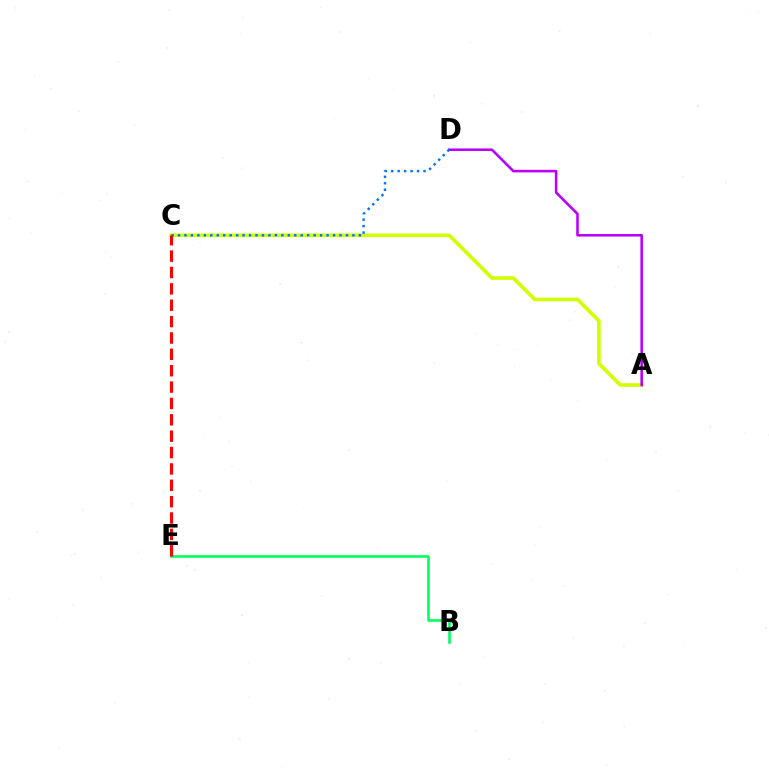{('A', 'C'): [{'color': '#d1ff00', 'line_style': 'solid', 'thickness': 2.6}], ('B', 'E'): [{'color': '#00ff5c', 'line_style': 'solid', 'thickness': 1.85}], ('A', 'D'): [{'color': '#b900ff', 'line_style': 'solid', 'thickness': 1.86}], ('C', 'D'): [{'color': '#0074ff', 'line_style': 'dotted', 'thickness': 1.76}], ('C', 'E'): [{'color': '#ff0000', 'line_style': 'dashed', 'thickness': 2.22}]}